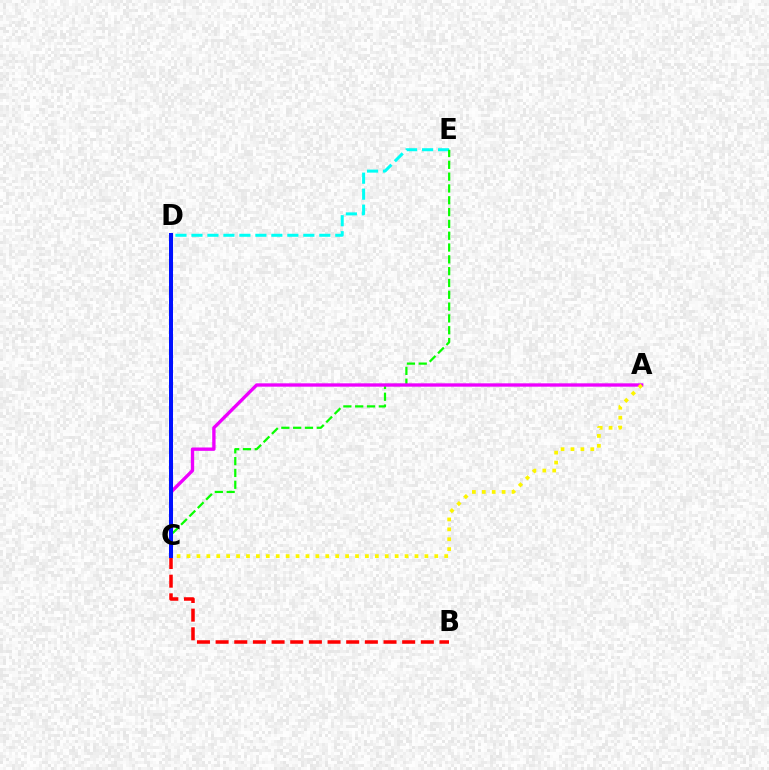{('D', 'E'): [{'color': '#00fff6', 'line_style': 'dashed', 'thickness': 2.17}], ('B', 'C'): [{'color': '#ff0000', 'line_style': 'dashed', 'thickness': 2.53}], ('C', 'E'): [{'color': '#08ff00', 'line_style': 'dashed', 'thickness': 1.61}], ('A', 'C'): [{'color': '#ee00ff', 'line_style': 'solid', 'thickness': 2.41}, {'color': '#fcf500', 'line_style': 'dotted', 'thickness': 2.69}], ('C', 'D'): [{'color': '#0010ff', 'line_style': 'solid', 'thickness': 2.88}]}